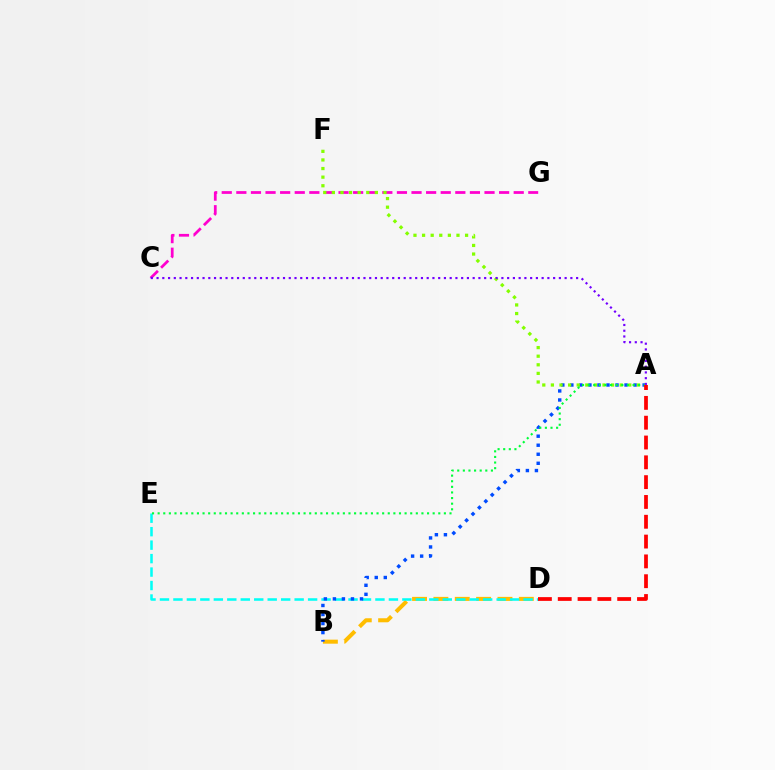{('B', 'D'): [{'color': '#ffbd00', 'line_style': 'dashed', 'thickness': 2.9}], ('D', 'E'): [{'color': '#00fff6', 'line_style': 'dashed', 'thickness': 1.83}], ('C', 'G'): [{'color': '#ff00cf', 'line_style': 'dashed', 'thickness': 1.98}], ('A', 'B'): [{'color': '#004bff', 'line_style': 'dotted', 'thickness': 2.45}], ('A', 'F'): [{'color': '#84ff00', 'line_style': 'dotted', 'thickness': 2.34}], ('A', 'E'): [{'color': '#00ff39', 'line_style': 'dotted', 'thickness': 1.52}], ('A', 'D'): [{'color': '#ff0000', 'line_style': 'dashed', 'thickness': 2.69}], ('A', 'C'): [{'color': '#7200ff', 'line_style': 'dotted', 'thickness': 1.56}]}